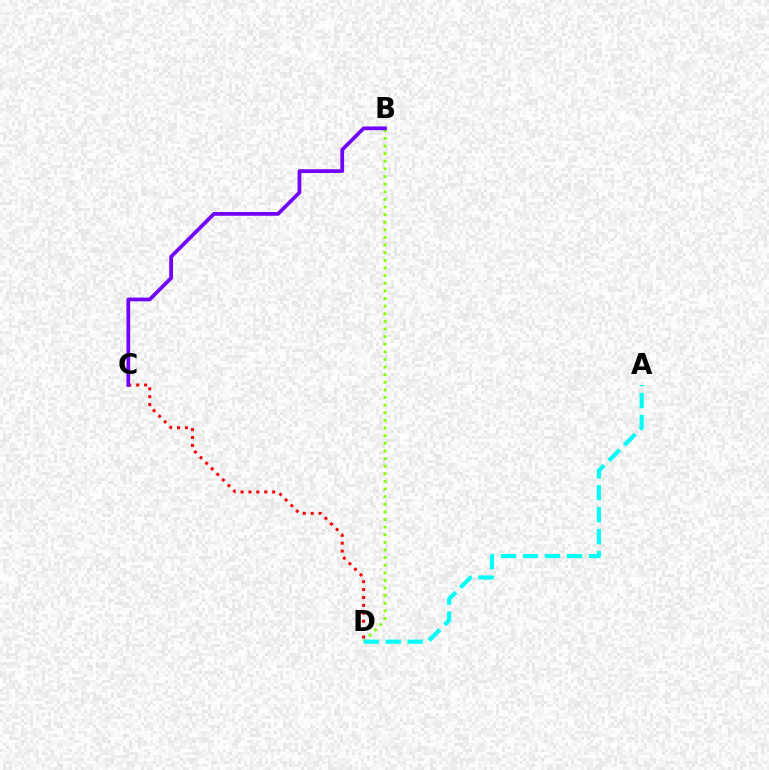{('B', 'D'): [{'color': '#84ff00', 'line_style': 'dotted', 'thickness': 2.07}], ('C', 'D'): [{'color': '#ff0000', 'line_style': 'dotted', 'thickness': 2.15}], ('B', 'C'): [{'color': '#7200ff', 'line_style': 'solid', 'thickness': 2.69}], ('A', 'D'): [{'color': '#00fff6', 'line_style': 'dashed', 'thickness': 2.98}]}